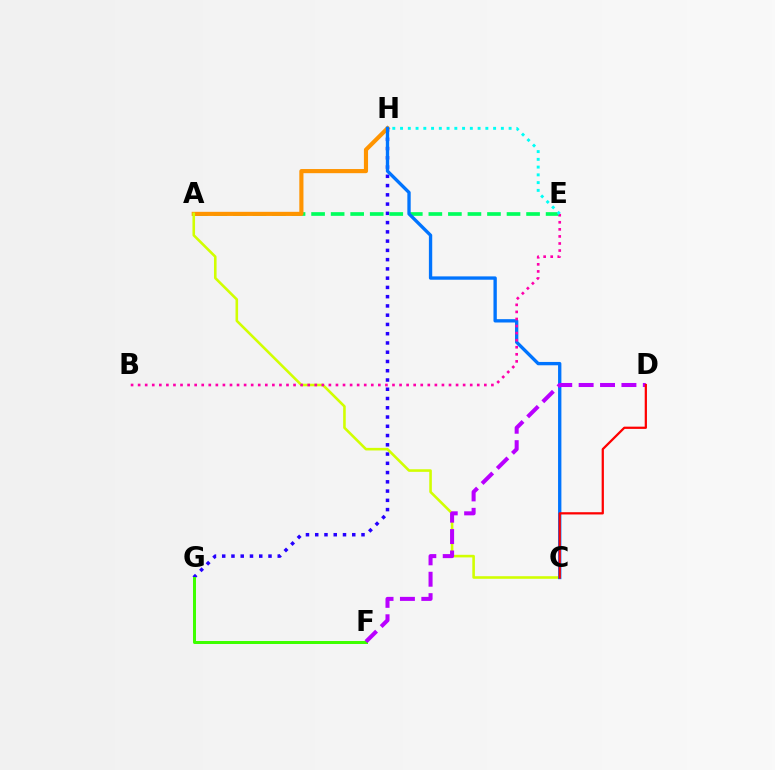{('G', 'H'): [{'color': '#2500ff', 'line_style': 'dotted', 'thickness': 2.52}], ('A', 'E'): [{'color': '#00ff5c', 'line_style': 'dashed', 'thickness': 2.65}], ('A', 'H'): [{'color': '#ff9400', 'line_style': 'solid', 'thickness': 2.98}], ('A', 'C'): [{'color': '#d1ff00', 'line_style': 'solid', 'thickness': 1.86}], ('C', 'H'): [{'color': '#0074ff', 'line_style': 'solid', 'thickness': 2.4}], ('F', 'G'): [{'color': '#3dff00', 'line_style': 'solid', 'thickness': 2.17}], ('B', 'E'): [{'color': '#ff00ac', 'line_style': 'dotted', 'thickness': 1.92}], ('D', 'F'): [{'color': '#b900ff', 'line_style': 'dashed', 'thickness': 2.91}], ('C', 'D'): [{'color': '#ff0000', 'line_style': 'solid', 'thickness': 1.62}], ('E', 'H'): [{'color': '#00fff6', 'line_style': 'dotted', 'thickness': 2.11}]}